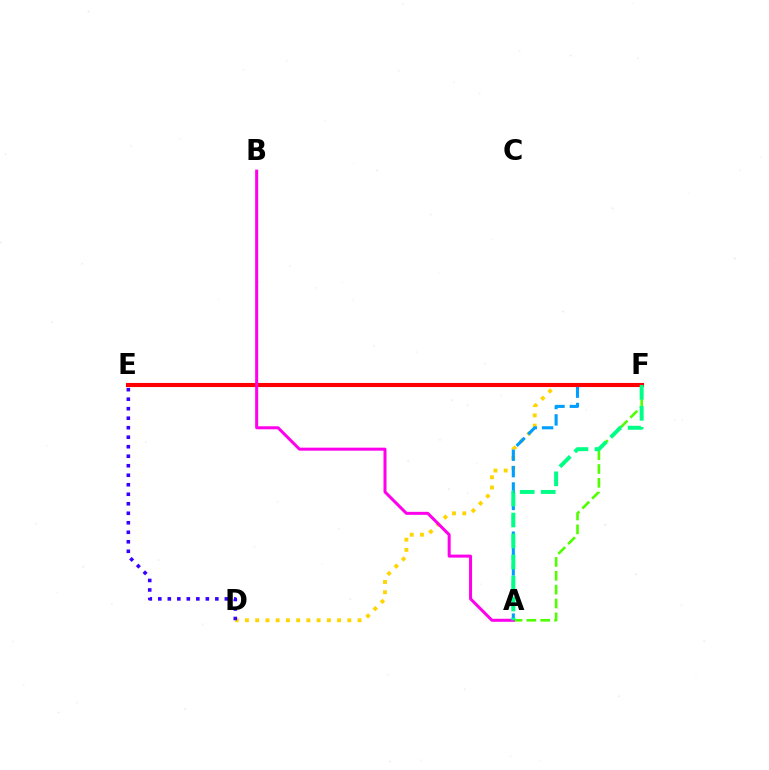{('D', 'F'): [{'color': '#ffd500', 'line_style': 'dotted', 'thickness': 2.78}], ('D', 'E'): [{'color': '#3700ff', 'line_style': 'dotted', 'thickness': 2.58}], ('A', 'F'): [{'color': '#4fff00', 'line_style': 'dashed', 'thickness': 1.88}, {'color': '#009eff', 'line_style': 'dashed', 'thickness': 2.23}, {'color': '#00ff86', 'line_style': 'dashed', 'thickness': 2.85}], ('E', 'F'): [{'color': '#ff0000', 'line_style': 'solid', 'thickness': 2.96}], ('A', 'B'): [{'color': '#ff00ed', 'line_style': 'solid', 'thickness': 2.17}]}